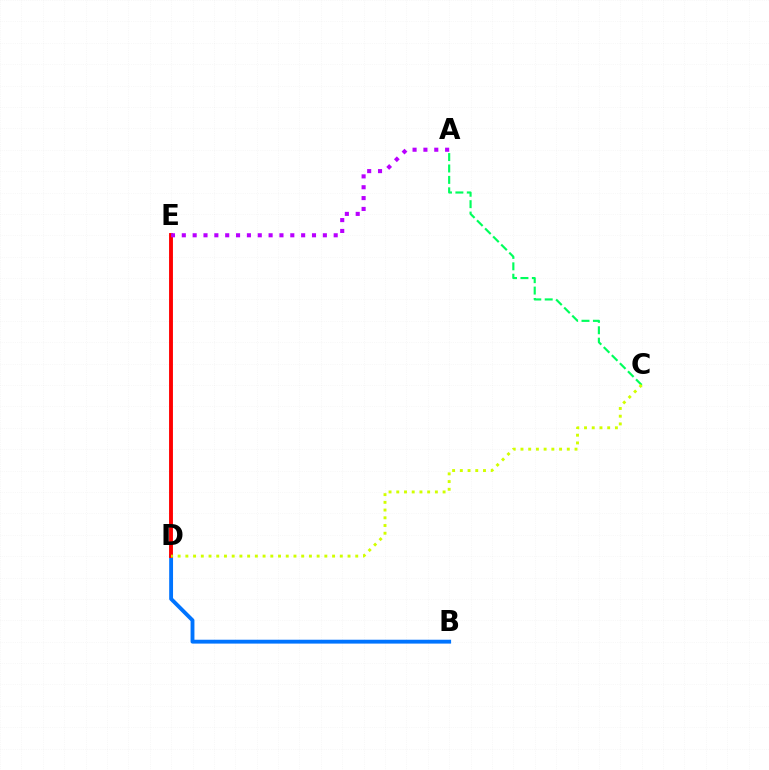{('A', 'C'): [{'color': '#00ff5c', 'line_style': 'dashed', 'thickness': 1.55}], ('B', 'D'): [{'color': '#0074ff', 'line_style': 'solid', 'thickness': 2.78}], ('D', 'E'): [{'color': '#ff0000', 'line_style': 'solid', 'thickness': 2.79}], ('A', 'E'): [{'color': '#b900ff', 'line_style': 'dotted', 'thickness': 2.95}], ('C', 'D'): [{'color': '#d1ff00', 'line_style': 'dotted', 'thickness': 2.1}]}